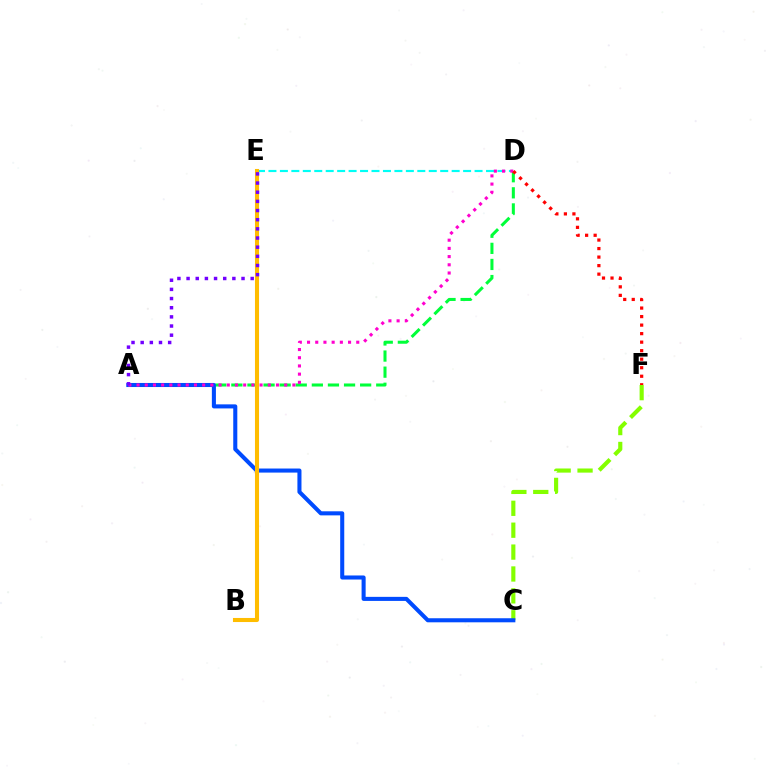{('C', 'F'): [{'color': '#84ff00', 'line_style': 'dashed', 'thickness': 2.97}], ('D', 'E'): [{'color': '#00fff6', 'line_style': 'dashed', 'thickness': 1.56}], ('A', 'D'): [{'color': '#00ff39', 'line_style': 'dashed', 'thickness': 2.19}, {'color': '#ff00cf', 'line_style': 'dotted', 'thickness': 2.23}], ('A', 'C'): [{'color': '#004bff', 'line_style': 'solid', 'thickness': 2.92}], ('B', 'E'): [{'color': '#ffbd00', 'line_style': 'solid', 'thickness': 2.93}], ('D', 'F'): [{'color': '#ff0000', 'line_style': 'dotted', 'thickness': 2.32}], ('A', 'E'): [{'color': '#7200ff', 'line_style': 'dotted', 'thickness': 2.49}]}